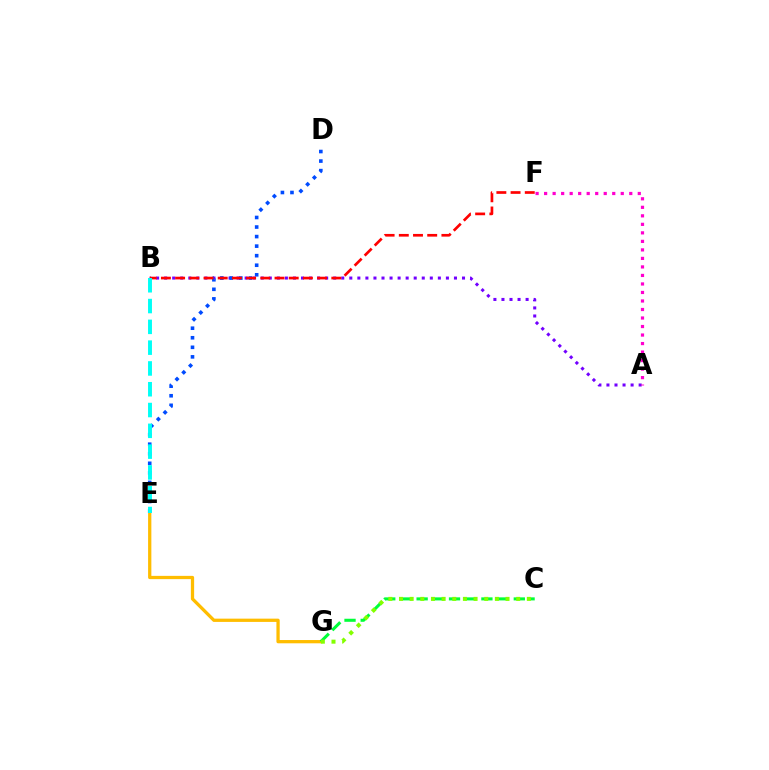{('A', 'B'): [{'color': '#7200ff', 'line_style': 'dotted', 'thickness': 2.19}], ('E', 'G'): [{'color': '#ffbd00', 'line_style': 'solid', 'thickness': 2.35}], ('D', 'E'): [{'color': '#004bff', 'line_style': 'dotted', 'thickness': 2.59}], ('C', 'G'): [{'color': '#00ff39', 'line_style': 'dashed', 'thickness': 2.2}, {'color': '#84ff00', 'line_style': 'dotted', 'thickness': 2.89}], ('B', 'F'): [{'color': '#ff0000', 'line_style': 'dashed', 'thickness': 1.93}], ('B', 'E'): [{'color': '#00fff6', 'line_style': 'dashed', 'thickness': 2.83}], ('A', 'F'): [{'color': '#ff00cf', 'line_style': 'dotted', 'thickness': 2.31}]}